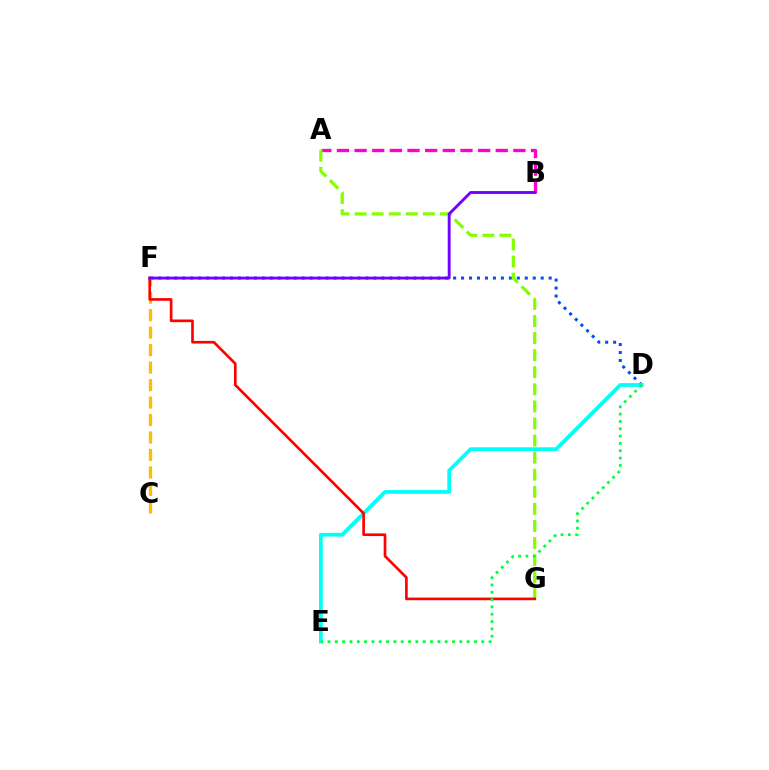{('D', 'F'): [{'color': '#004bff', 'line_style': 'dotted', 'thickness': 2.16}], ('C', 'F'): [{'color': '#ffbd00', 'line_style': 'dashed', 'thickness': 2.37}], ('A', 'B'): [{'color': '#ff00cf', 'line_style': 'dashed', 'thickness': 2.4}], ('D', 'E'): [{'color': '#00fff6', 'line_style': 'solid', 'thickness': 2.7}, {'color': '#00ff39', 'line_style': 'dotted', 'thickness': 1.99}], ('A', 'G'): [{'color': '#84ff00', 'line_style': 'dashed', 'thickness': 2.32}], ('F', 'G'): [{'color': '#ff0000', 'line_style': 'solid', 'thickness': 1.92}], ('B', 'F'): [{'color': '#7200ff', 'line_style': 'solid', 'thickness': 2.07}]}